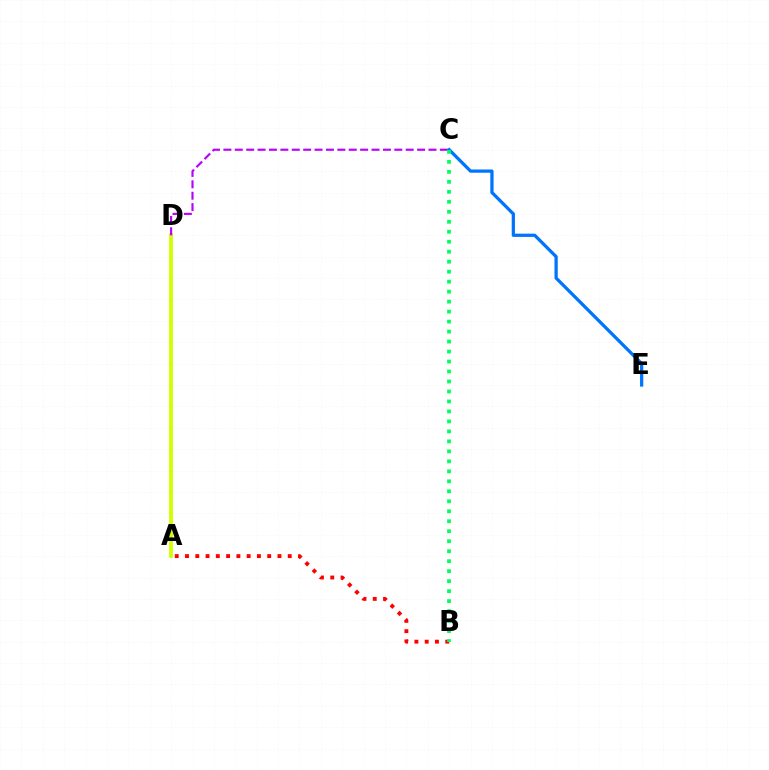{('A', 'D'): [{'color': '#d1ff00', 'line_style': 'solid', 'thickness': 2.78}], ('C', 'D'): [{'color': '#b900ff', 'line_style': 'dashed', 'thickness': 1.55}], ('C', 'E'): [{'color': '#0074ff', 'line_style': 'solid', 'thickness': 2.34}], ('A', 'B'): [{'color': '#ff0000', 'line_style': 'dotted', 'thickness': 2.79}], ('B', 'C'): [{'color': '#00ff5c', 'line_style': 'dotted', 'thickness': 2.71}]}